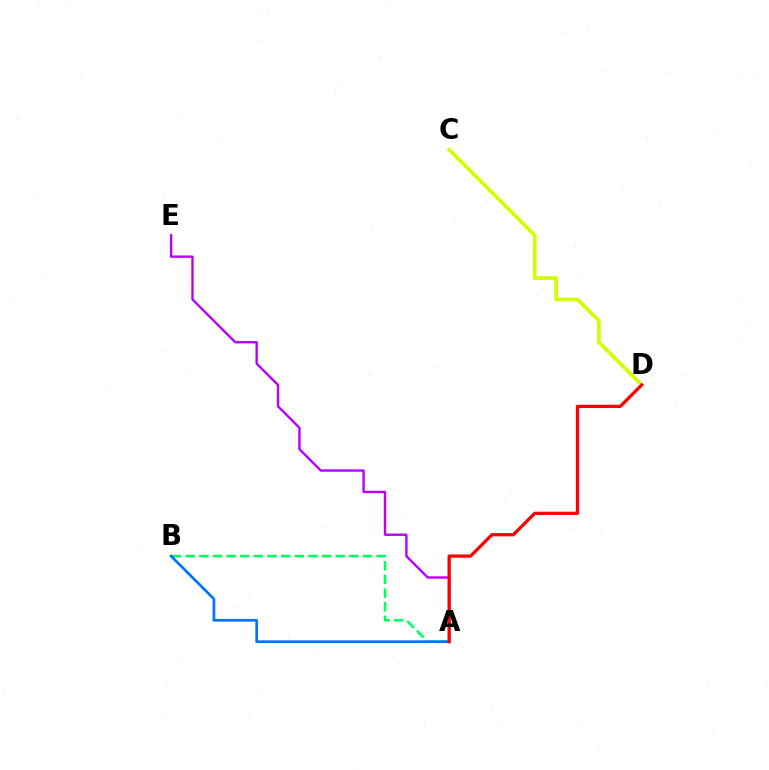{('A', 'B'): [{'color': '#00ff5c', 'line_style': 'dashed', 'thickness': 1.85}, {'color': '#0074ff', 'line_style': 'solid', 'thickness': 1.96}], ('A', 'E'): [{'color': '#b900ff', 'line_style': 'solid', 'thickness': 1.72}], ('C', 'D'): [{'color': '#d1ff00', 'line_style': 'solid', 'thickness': 2.65}], ('A', 'D'): [{'color': '#ff0000', 'line_style': 'solid', 'thickness': 2.36}]}